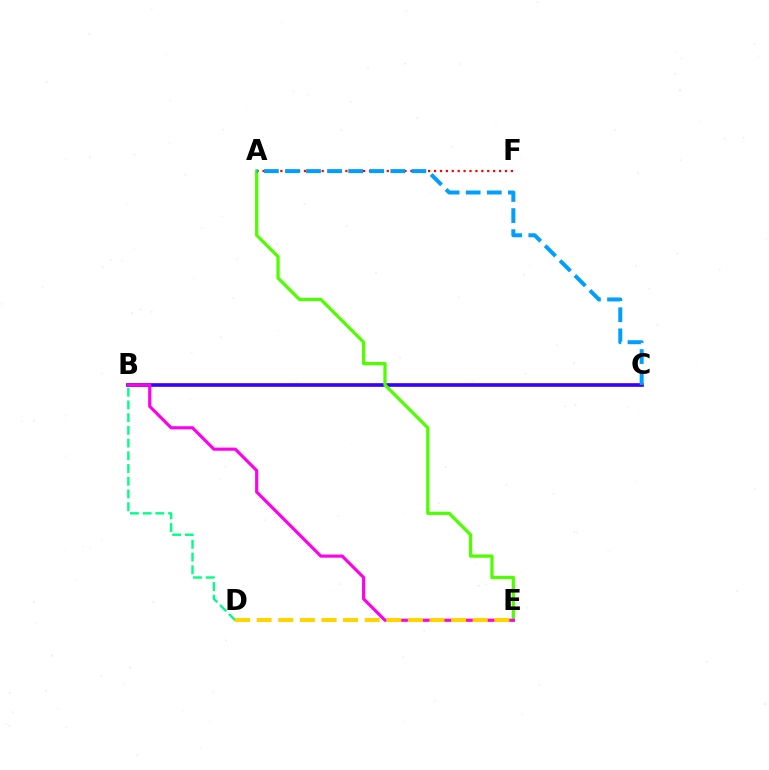{('A', 'F'): [{'color': '#ff0000', 'line_style': 'dotted', 'thickness': 1.61}], ('B', 'C'): [{'color': '#3700ff', 'line_style': 'solid', 'thickness': 2.63}], ('A', 'E'): [{'color': '#4fff00', 'line_style': 'solid', 'thickness': 2.35}], ('B', 'E'): [{'color': '#ff00ed', 'line_style': 'solid', 'thickness': 2.26}], ('A', 'C'): [{'color': '#009eff', 'line_style': 'dashed', 'thickness': 2.86}], ('B', 'D'): [{'color': '#00ff86', 'line_style': 'dashed', 'thickness': 1.73}], ('D', 'E'): [{'color': '#ffd500', 'line_style': 'dashed', 'thickness': 2.93}]}